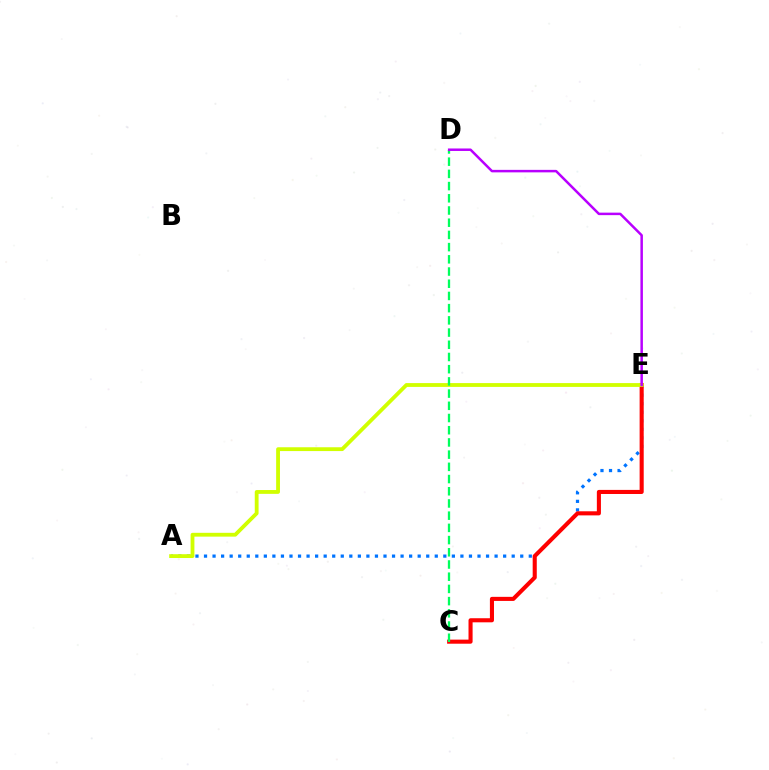{('A', 'E'): [{'color': '#0074ff', 'line_style': 'dotted', 'thickness': 2.32}, {'color': '#d1ff00', 'line_style': 'solid', 'thickness': 2.75}], ('C', 'E'): [{'color': '#ff0000', 'line_style': 'solid', 'thickness': 2.94}], ('C', 'D'): [{'color': '#00ff5c', 'line_style': 'dashed', 'thickness': 1.66}], ('D', 'E'): [{'color': '#b900ff', 'line_style': 'solid', 'thickness': 1.8}]}